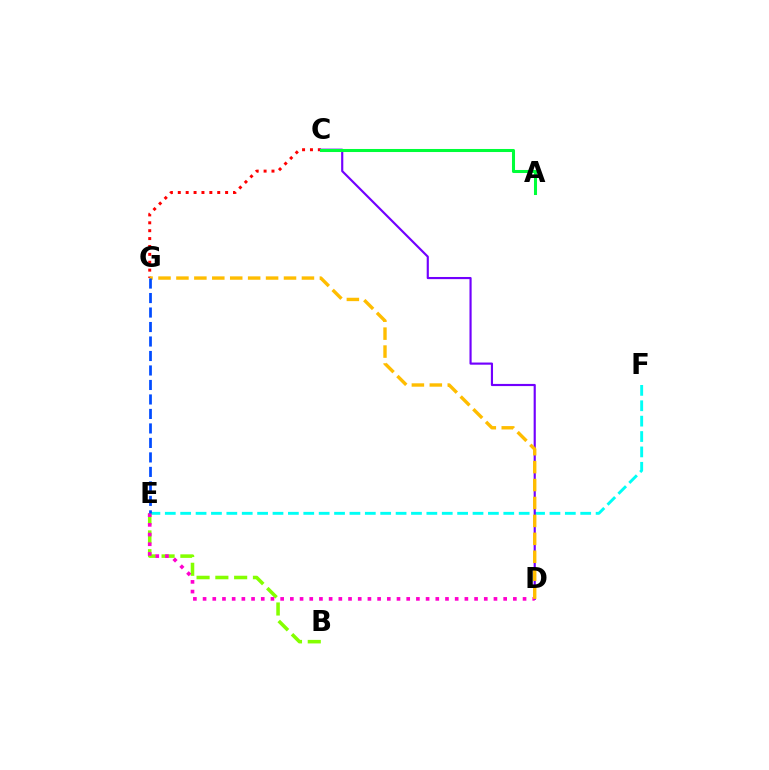{('E', 'F'): [{'color': '#00fff6', 'line_style': 'dashed', 'thickness': 2.09}], ('C', 'G'): [{'color': '#ff0000', 'line_style': 'dotted', 'thickness': 2.14}], ('C', 'D'): [{'color': '#7200ff', 'line_style': 'solid', 'thickness': 1.55}], ('B', 'E'): [{'color': '#84ff00', 'line_style': 'dashed', 'thickness': 2.55}], ('D', 'E'): [{'color': '#ff00cf', 'line_style': 'dotted', 'thickness': 2.63}], ('D', 'G'): [{'color': '#ffbd00', 'line_style': 'dashed', 'thickness': 2.44}], ('E', 'G'): [{'color': '#004bff', 'line_style': 'dashed', 'thickness': 1.97}], ('A', 'C'): [{'color': '#00ff39', 'line_style': 'solid', 'thickness': 2.19}]}